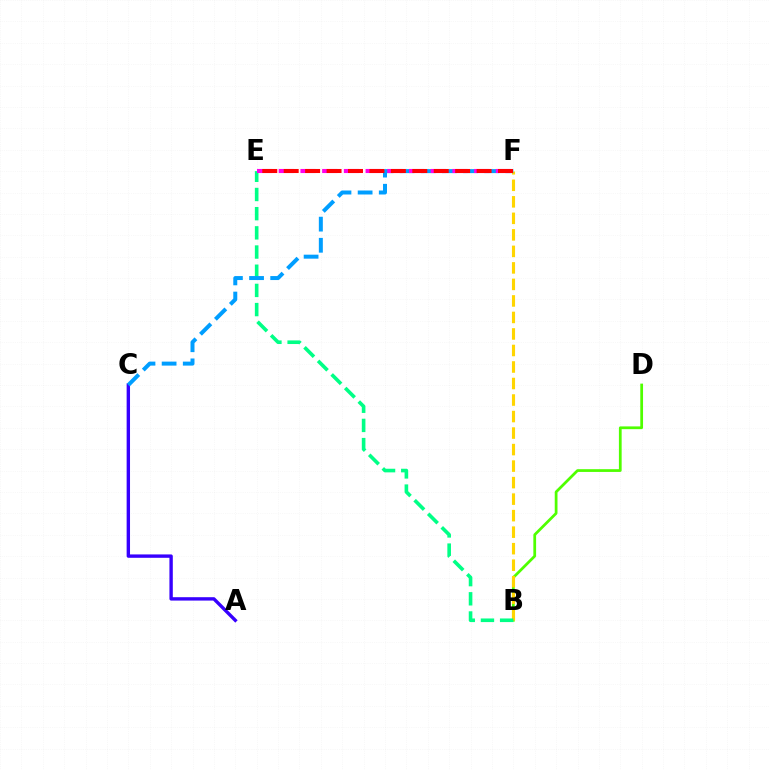{('A', 'C'): [{'color': '#3700ff', 'line_style': 'solid', 'thickness': 2.44}], ('B', 'D'): [{'color': '#4fff00', 'line_style': 'solid', 'thickness': 1.98}], ('B', 'F'): [{'color': '#ffd500', 'line_style': 'dashed', 'thickness': 2.24}], ('B', 'E'): [{'color': '#00ff86', 'line_style': 'dashed', 'thickness': 2.61}], ('C', 'F'): [{'color': '#009eff', 'line_style': 'dashed', 'thickness': 2.87}], ('E', 'F'): [{'color': '#ff00ed', 'line_style': 'dashed', 'thickness': 2.95}, {'color': '#ff0000', 'line_style': 'dashed', 'thickness': 2.91}]}